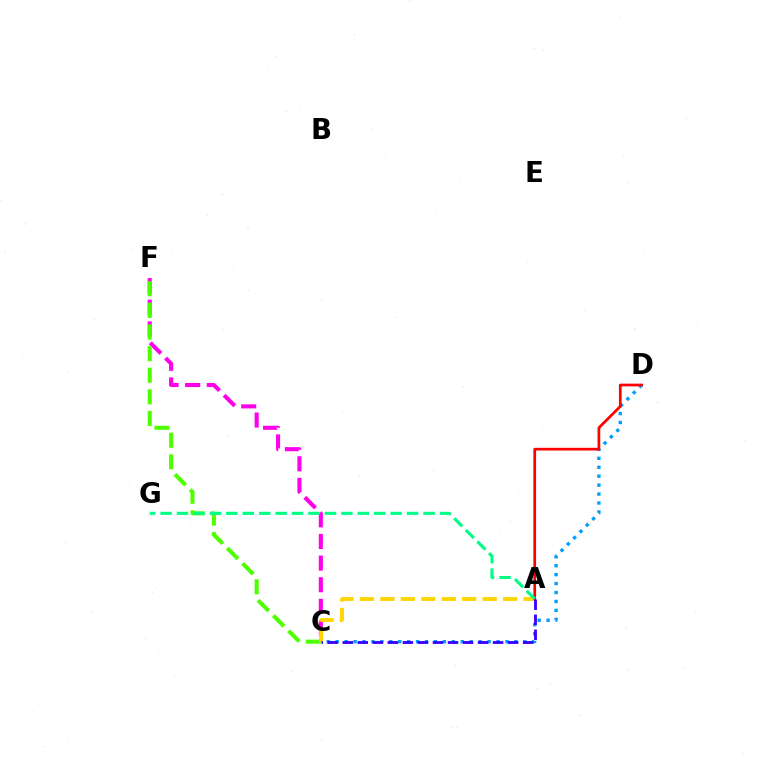{('C', 'F'): [{'color': '#ff00ed', 'line_style': 'dashed', 'thickness': 2.94}, {'color': '#4fff00', 'line_style': 'dashed', 'thickness': 2.94}], ('C', 'D'): [{'color': '#009eff', 'line_style': 'dotted', 'thickness': 2.43}], ('A', 'C'): [{'color': '#ffd500', 'line_style': 'dashed', 'thickness': 2.78}, {'color': '#3700ff', 'line_style': 'dashed', 'thickness': 2.04}], ('A', 'D'): [{'color': '#ff0000', 'line_style': 'solid', 'thickness': 1.96}], ('A', 'G'): [{'color': '#00ff86', 'line_style': 'dashed', 'thickness': 2.23}]}